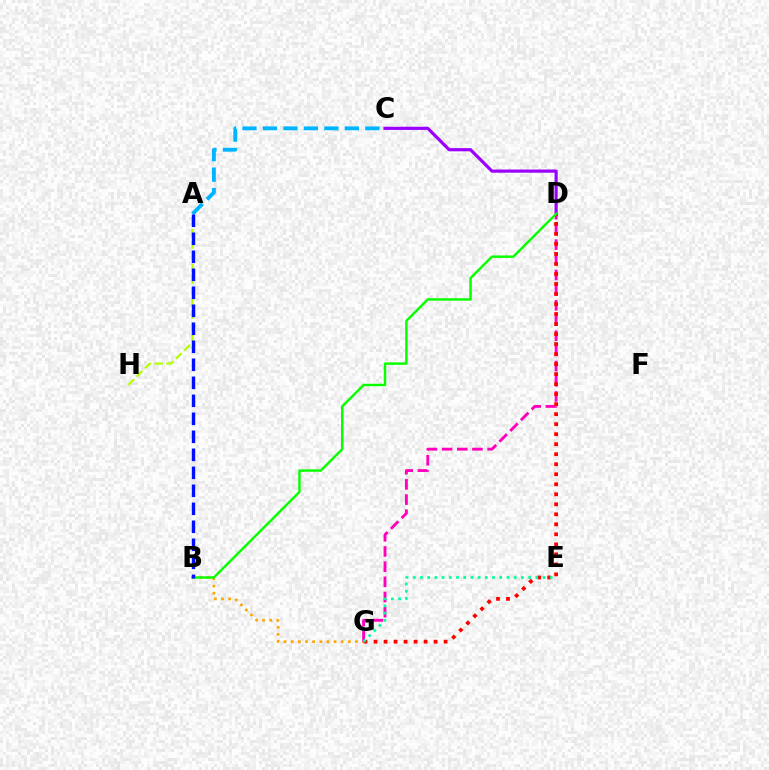{('B', 'G'): [{'color': '#ffa500', 'line_style': 'dotted', 'thickness': 1.94}], ('A', 'H'): [{'color': '#b3ff00', 'line_style': 'dashed', 'thickness': 1.59}], ('C', 'D'): [{'color': '#9b00ff', 'line_style': 'solid', 'thickness': 2.29}], ('A', 'C'): [{'color': '#00b5ff', 'line_style': 'dashed', 'thickness': 2.78}], ('D', 'G'): [{'color': '#ff00bd', 'line_style': 'dashed', 'thickness': 2.06}, {'color': '#ff0000', 'line_style': 'dotted', 'thickness': 2.72}], ('B', 'D'): [{'color': '#08ff00', 'line_style': 'solid', 'thickness': 1.76}], ('E', 'G'): [{'color': '#00ff9d', 'line_style': 'dotted', 'thickness': 1.96}], ('A', 'B'): [{'color': '#0010ff', 'line_style': 'dashed', 'thickness': 2.45}]}